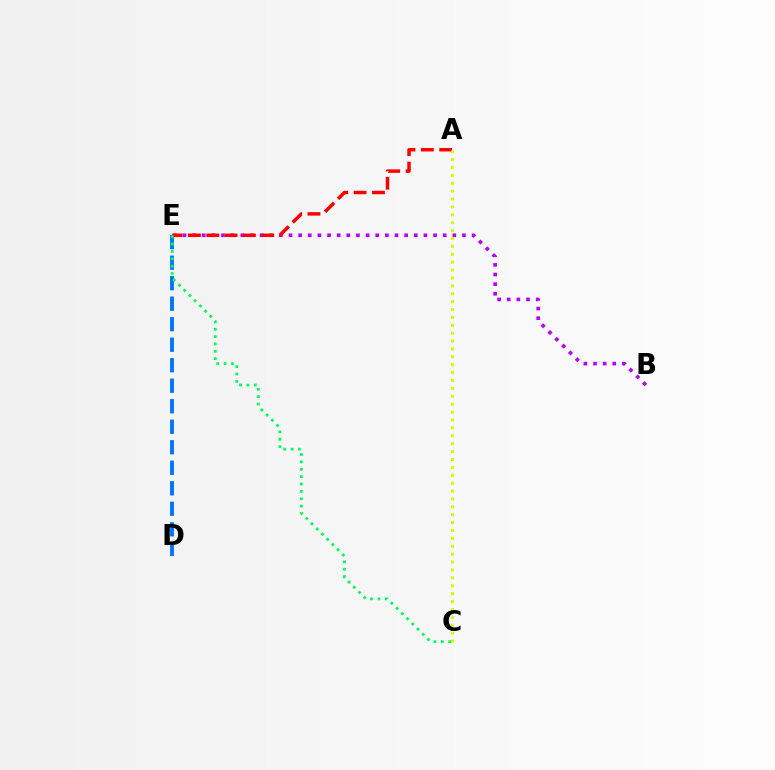{('D', 'E'): [{'color': '#0074ff', 'line_style': 'dashed', 'thickness': 2.79}], ('B', 'E'): [{'color': '#b900ff', 'line_style': 'dotted', 'thickness': 2.62}], ('A', 'E'): [{'color': '#ff0000', 'line_style': 'dashed', 'thickness': 2.49}], ('C', 'E'): [{'color': '#00ff5c', 'line_style': 'dotted', 'thickness': 2.0}], ('A', 'C'): [{'color': '#d1ff00', 'line_style': 'dotted', 'thickness': 2.14}]}